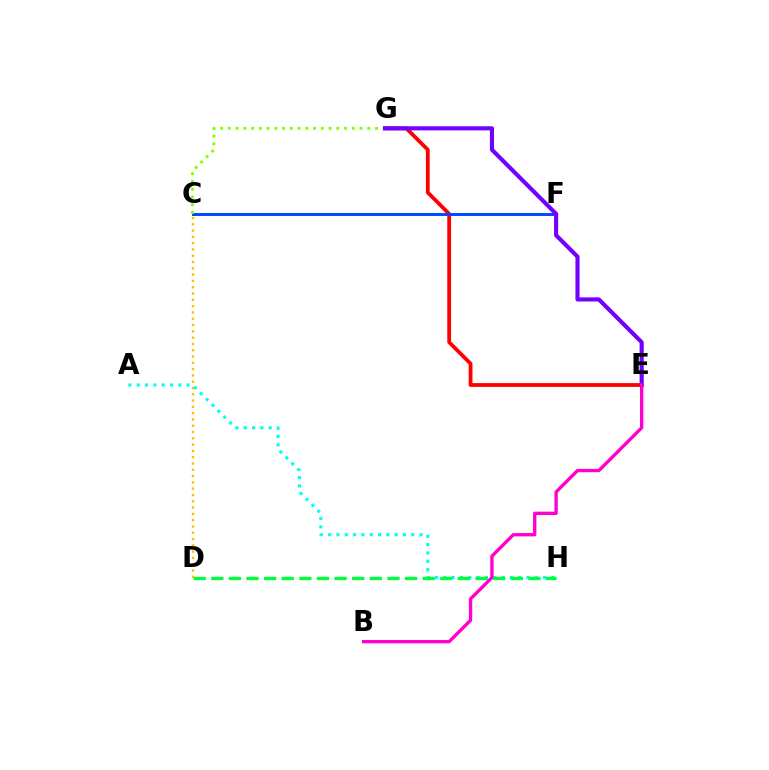{('A', 'H'): [{'color': '#00fff6', 'line_style': 'dotted', 'thickness': 2.26}], ('E', 'G'): [{'color': '#ff0000', 'line_style': 'solid', 'thickness': 2.73}, {'color': '#7200ff', 'line_style': 'solid', 'thickness': 2.97}], ('D', 'H'): [{'color': '#00ff39', 'line_style': 'dashed', 'thickness': 2.39}], ('C', 'F'): [{'color': '#004bff', 'line_style': 'solid', 'thickness': 2.13}], ('C', 'G'): [{'color': '#84ff00', 'line_style': 'dotted', 'thickness': 2.1}], ('C', 'D'): [{'color': '#ffbd00', 'line_style': 'dotted', 'thickness': 1.71}], ('B', 'E'): [{'color': '#ff00cf', 'line_style': 'solid', 'thickness': 2.4}]}